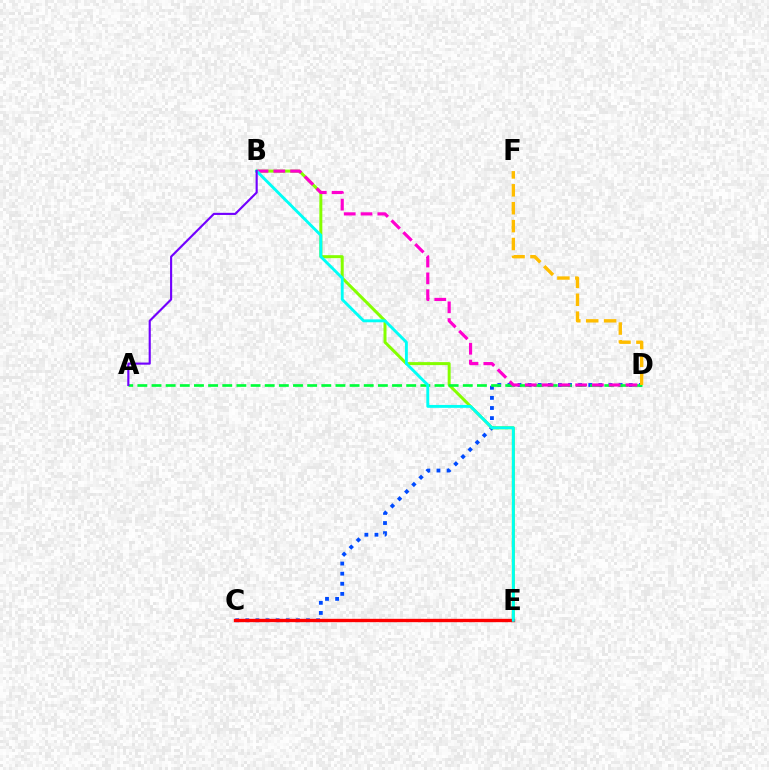{('C', 'D'): [{'color': '#004bff', 'line_style': 'dotted', 'thickness': 2.75}], ('B', 'E'): [{'color': '#84ff00', 'line_style': 'solid', 'thickness': 2.15}, {'color': '#00fff6', 'line_style': 'solid', 'thickness': 2.08}], ('A', 'D'): [{'color': '#00ff39', 'line_style': 'dashed', 'thickness': 1.92}], ('B', 'D'): [{'color': '#ff00cf', 'line_style': 'dashed', 'thickness': 2.28}], ('C', 'E'): [{'color': '#ff0000', 'line_style': 'solid', 'thickness': 2.41}], ('A', 'B'): [{'color': '#7200ff', 'line_style': 'solid', 'thickness': 1.53}], ('D', 'F'): [{'color': '#ffbd00', 'line_style': 'dashed', 'thickness': 2.43}]}